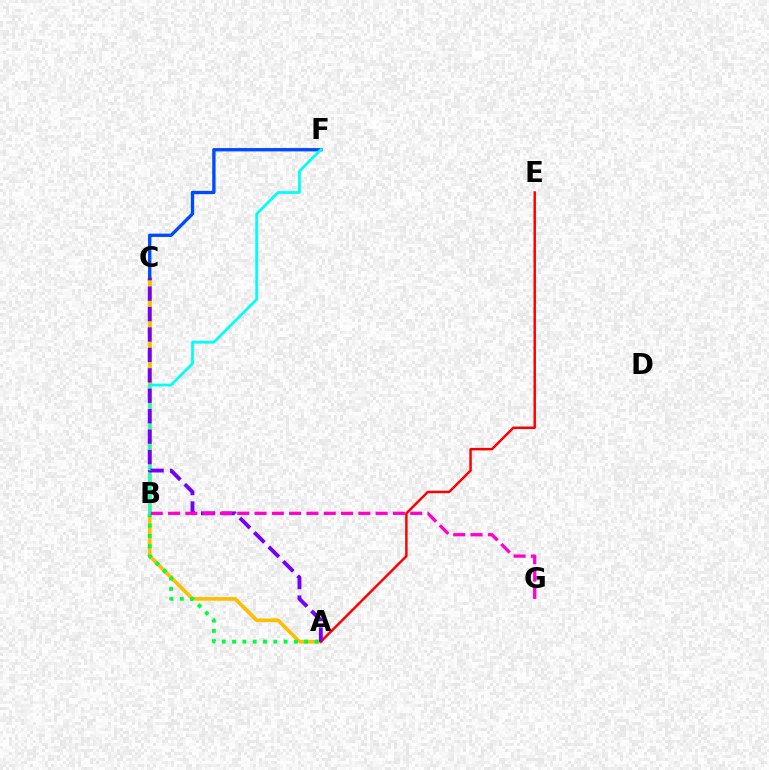{('B', 'C'): [{'color': '#84ff00', 'line_style': 'solid', 'thickness': 2.61}], ('A', 'C'): [{'color': '#ffbd00', 'line_style': 'solid', 'thickness': 2.61}, {'color': '#7200ff', 'line_style': 'dashed', 'thickness': 2.77}], ('A', 'B'): [{'color': '#00ff39', 'line_style': 'dotted', 'thickness': 2.8}], ('C', 'F'): [{'color': '#004bff', 'line_style': 'solid', 'thickness': 2.4}], ('B', 'F'): [{'color': '#00fff6', 'line_style': 'solid', 'thickness': 1.99}], ('A', 'E'): [{'color': '#ff0000', 'line_style': 'solid', 'thickness': 1.78}], ('B', 'G'): [{'color': '#ff00cf', 'line_style': 'dashed', 'thickness': 2.35}]}